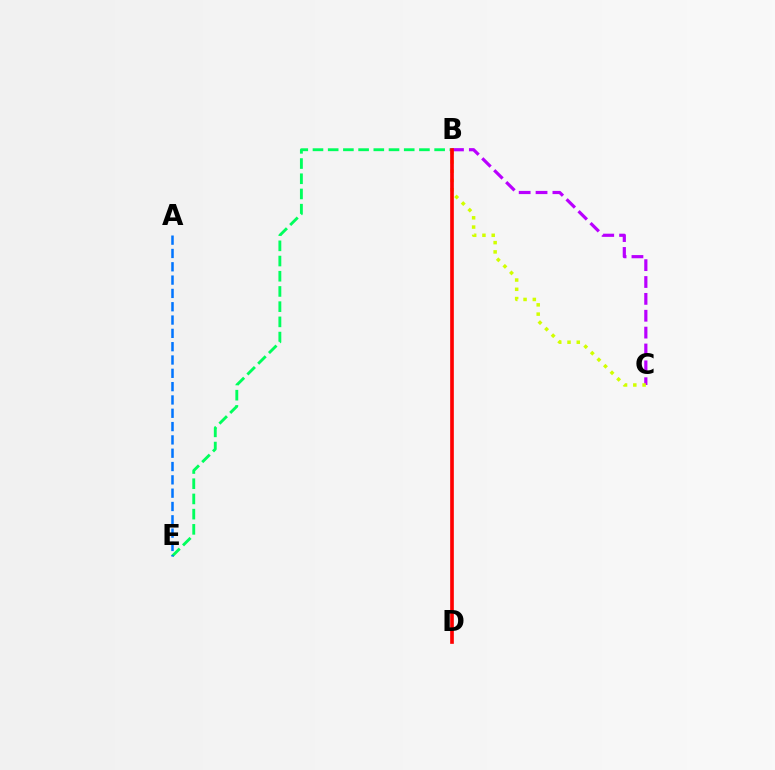{('B', 'E'): [{'color': '#00ff5c', 'line_style': 'dashed', 'thickness': 2.07}], ('B', 'C'): [{'color': '#b900ff', 'line_style': 'dashed', 'thickness': 2.29}, {'color': '#d1ff00', 'line_style': 'dotted', 'thickness': 2.52}], ('A', 'E'): [{'color': '#0074ff', 'line_style': 'dashed', 'thickness': 1.81}], ('B', 'D'): [{'color': '#ff0000', 'line_style': 'solid', 'thickness': 2.64}]}